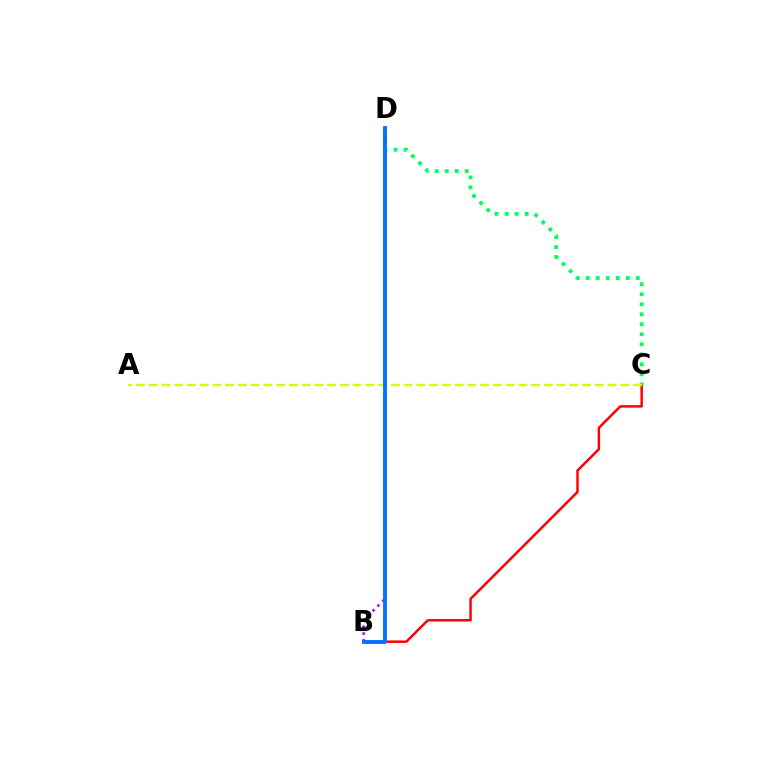{('B', 'C'): [{'color': '#ff0000', 'line_style': 'solid', 'thickness': 1.78}], ('C', 'D'): [{'color': '#00ff5c', 'line_style': 'dotted', 'thickness': 2.72}], ('A', 'C'): [{'color': '#d1ff00', 'line_style': 'dashed', 'thickness': 1.73}], ('B', 'D'): [{'color': '#b900ff', 'line_style': 'dotted', 'thickness': 1.86}, {'color': '#0074ff', 'line_style': 'solid', 'thickness': 2.79}]}